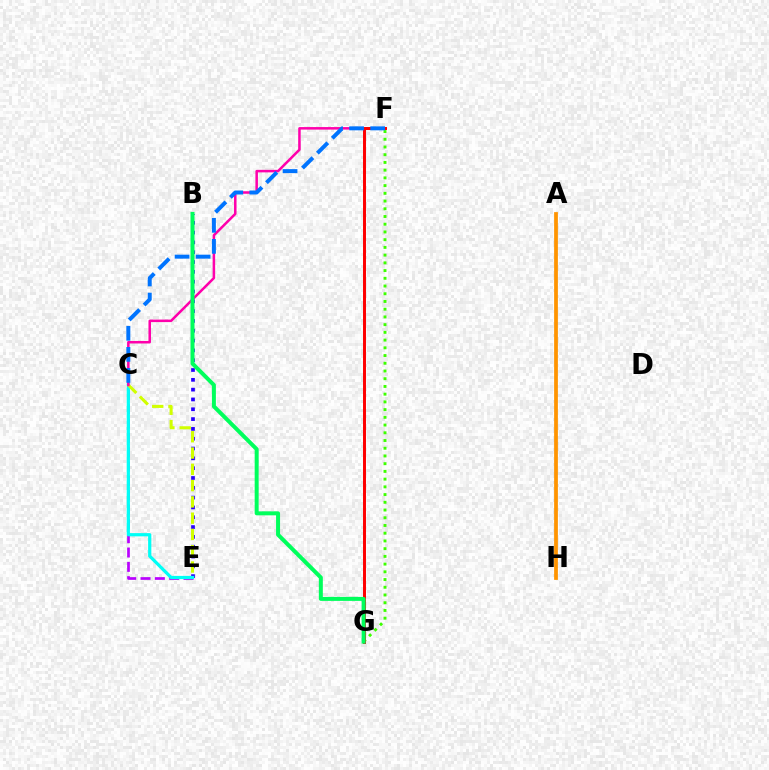{('C', 'E'): [{'color': '#b900ff', 'line_style': 'dashed', 'thickness': 1.95}, {'color': '#00fff6', 'line_style': 'solid', 'thickness': 2.32}, {'color': '#d1ff00', 'line_style': 'dashed', 'thickness': 2.21}], ('B', 'E'): [{'color': '#2500ff', 'line_style': 'dotted', 'thickness': 2.67}], ('C', 'F'): [{'color': '#ff00ac', 'line_style': 'solid', 'thickness': 1.81}, {'color': '#0074ff', 'line_style': 'dashed', 'thickness': 2.86}], ('F', 'G'): [{'color': '#3dff00', 'line_style': 'dotted', 'thickness': 2.1}, {'color': '#ff0000', 'line_style': 'solid', 'thickness': 2.14}], ('A', 'H'): [{'color': '#ff9400', 'line_style': 'solid', 'thickness': 2.7}], ('B', 'G'): [{'color': '#00ff5c', 'line_style': 'solid', 'thickness': 2.87}]}